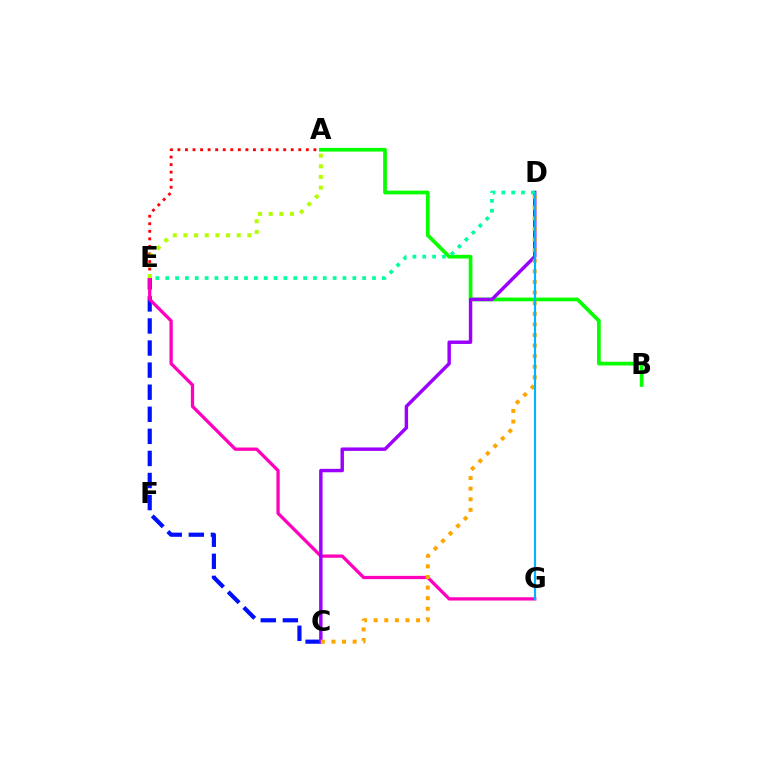{('C', 'E'): [{'color': '#0010ff', 'line_style': 'dashed', 'thickness': 3.0}], ('E', 'G'): [{'color': '#ff00bd', 'line_style': 'solid', 'thickness': 2.37}], ('A', 'B'): [{'color': '#08ff00', 'line_style': 'solid', 'thickness': 2.67}], ('C', 'D'): [{'color': '#9b00ff', 'line_style': 'solid', 'thickness': 2.47}, {'color': '#ffa500', 'line_style': 'dotted', 'thickness': 2.88}], ('D', 'G'): [{'color': '#00b5ff', 'line_style': 'solid', 'thickness': 1.55}], ('A', 'E'): [{'color': '#ff0000', 'line_style': 'dotted', 'thickness': 2.05}, {'color': '#b3ff00', 'line_style': 'dotted', 'thickness': 2.9}], ('D', 'E'): [{'color': '#00ff9d', 'line_style': 'dotted', 'thickness': 2.68}]}